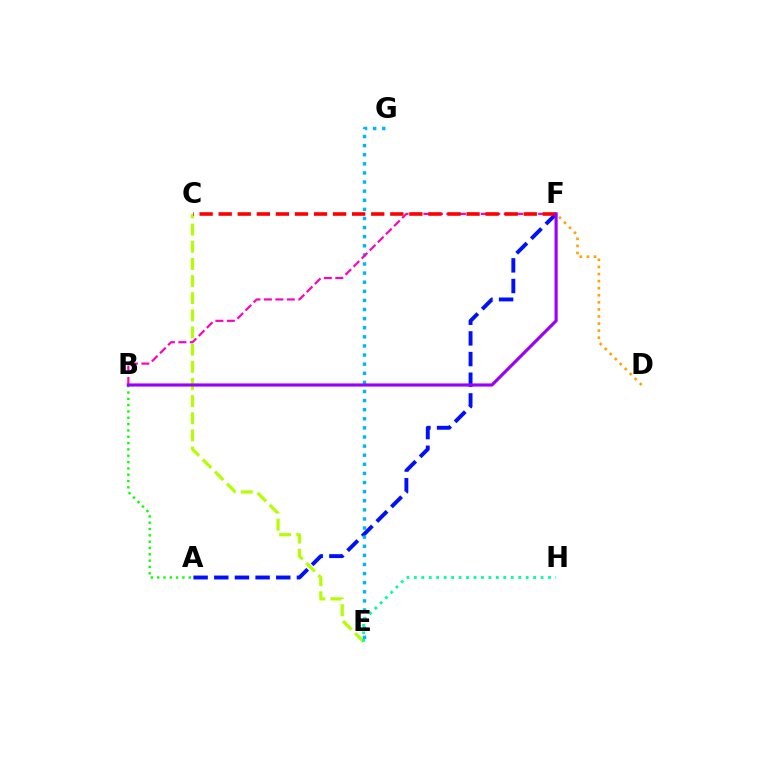{('D', 'F'): [{'color': '#ffa500', 'line_style': 'dotted', 'thickness': 1.92}], ('A', 'F'): [{'color': '#0010ff', 'line_style': 'dashed', 'thickness': 2.81}], ('C', 'E'): [{'color': '#b3ff00', 'line_style': 'dashed', 'thickness': 2.33}], ('E', 'G'): [{'color': '#00b5ff', 'line_style': 'dotted', 'thickness': 2.47}], ('B', 'F'): [{'color': '#ff00bd', 'line_style': 'dashed', 'thickness': 1.56}, {'color': '#9b00ff', 'line_style': 'solid', 'thickness': 2.27}], ('C', 'F'): [{'color': '#ff0000', 'line_style': 'dashed', 'thickness': 2.59}], ('A', 'B'): [{'color': '#08ff00', 'line_style': 'dotted', 'thickness': 1.72}], ('E', 'H'): [{'color': '#00ff9d', 'line_style': 'dotted', 'thickness': 2.02}]}